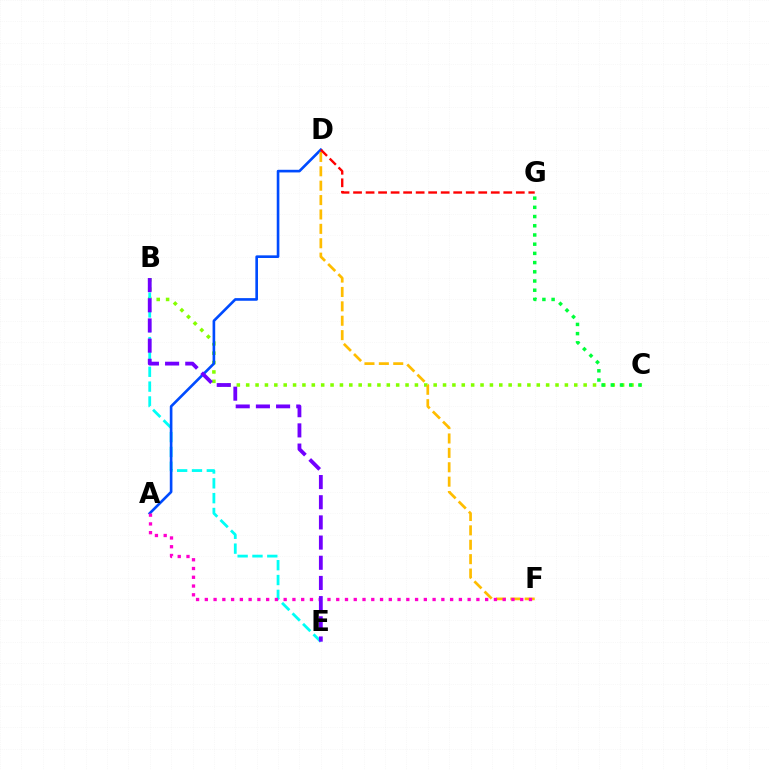{('B', 'C'): [{'color': '#84ff00', 'line_style': 'dotted', 'thickness': 2.55}], ('B', 'E'): [{'color': '#00fff6', 'line_style': 'dashed', 'thickness': 2.02}, {'color': '#7200ff', 'line_style': 'dashed', 'thickness': 2.74}], ('C', 'G'): [{'color': '#00ff39', 'line_style': 'dotted', 'thickness': 2.5}], ('A', 'D'): [{'color': '#004bff', 'line_style': 'solid', 'thickness': 1.9}], ('D', 'F'): [{'color': '#ffbd00', 'line_style': 'dashed', 'thickness': 1.96}], ('D', 'G'): [{'color': '#ff0000', 'line_style': 'dashed', 'thickness': 1.7}], ('A', 'F'): [{'color': '#ff00cf', 'line_style': 'dotted', 'thickness': 2.38}]}